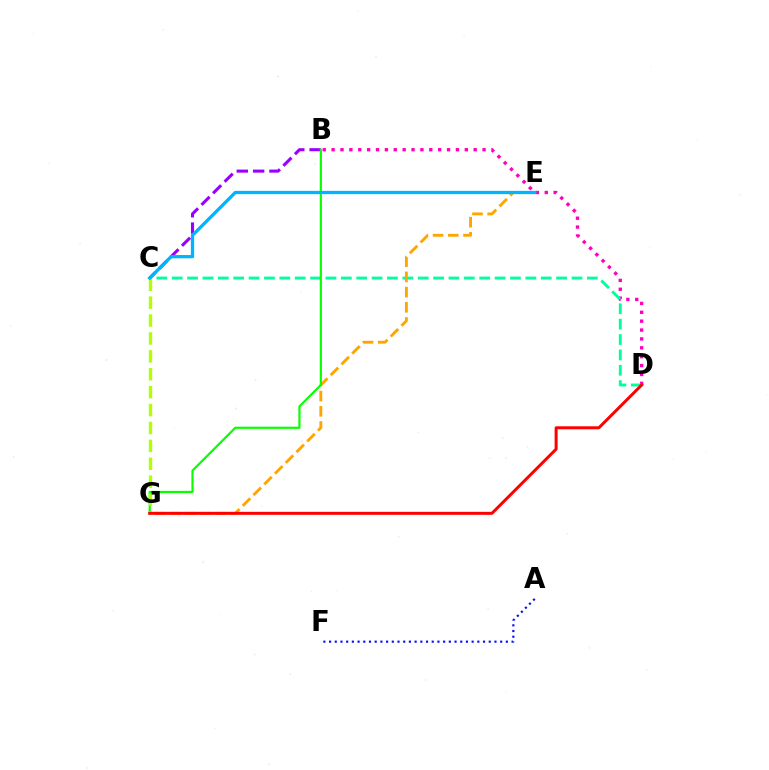{('B', 'D'): [{'color': '#ff00bd', 'line_style': 'dotted', 'thickness': 2.41}], ('A', 'F'): [{'color': '#0010ff', 'line_style': 'dotted', 'thickness': 1.55}], ('C', 'D'): [{'color': '#00ff9d', 'line_style': 'dashed', 'thickness': 2.09}], ('B', 'C'): [{'color': '#9b00ff', 'line_style': 'dashed', 'thickness': 2.22}], ('E', 'G'): [{'color': '#ffa500', 'line_style': 'dashed', 'thickness': 2.06}], ('B', 'G'): [{'color': '#08ff00', 'line_style': 'solid', 'thickness': 1.58}], ('C', 'G'): [{'color': '#b3ff00', 'line_style': 'dashed', 'thickness': 2.43}], ('D', 'G'): [{'color': '#ff0000', 'line_style': 'solid', 'thickness': 2.15}], ('C', 'E'): [{'color': '#00b5ff', 'line_style': 'solid', 'thickness': 2.37}]}